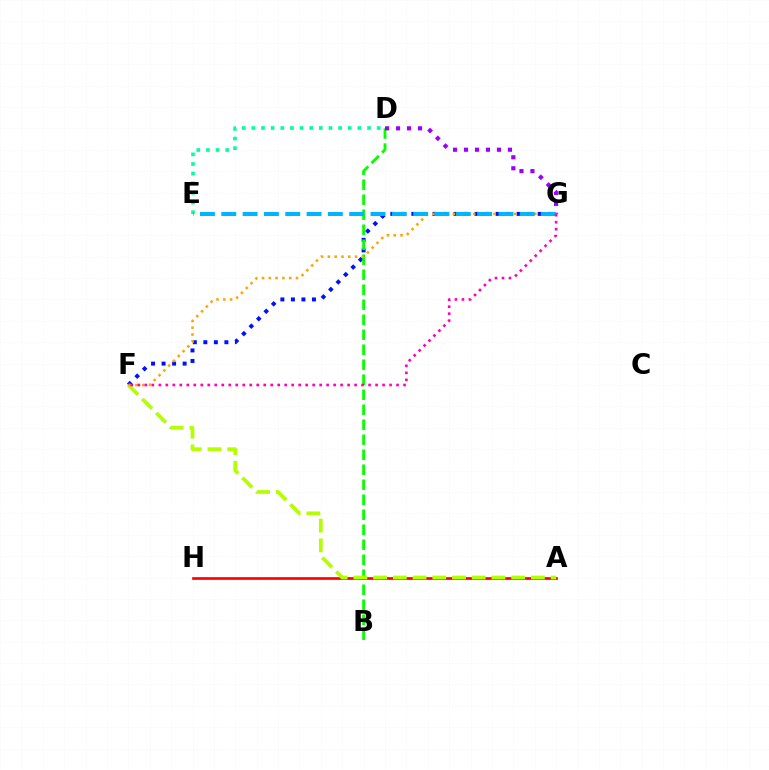{('F', 'G'): [{'color': '#0010ff', 'line_style': 'dotted', 'thickness': 2.86}, {'color': '#ffa500', 'line_style': 'dotted', 'thickness': 1.85}, {'color': '#ff00bd', 'line_style': 'dotted', 'thickness': 1.9}], ('B', 'D'): [{'color': '#08ff00', 'line_style': 'dashed', 'thickness': 2.04}], ('A', 'H'): [{'color': '#ff0000', 'line_style': 'solid', 'thickness': 1.93}], ('D', 'G'): [{'color': '#9b00ff', 'line_style': 'dotted', 'thickness': 2.98}], ('D', 'E'): [{'color': '#00ff9d', 'line_style': 'dotted', 'thickness': 2.62}], ('A', 'F'): [{'color': '#b3ff00', 'line_style': 'dashed', 'thickness': 2.68}], ('E', 'G'): [{'color': '#00b5ff', 'line_style': 'dashed', 'thickness': 2.9}]}